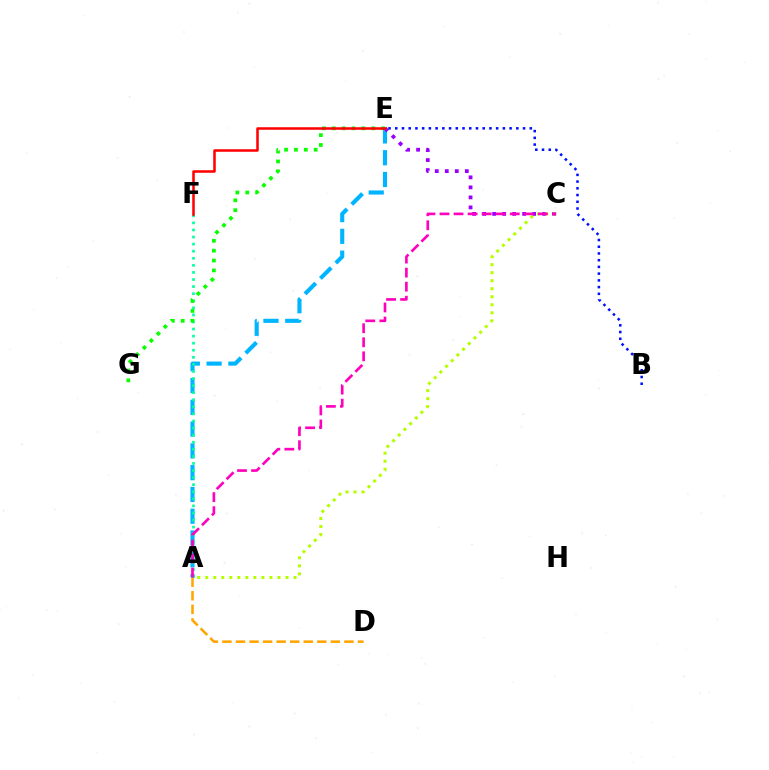{('A', 'E'): [{'color': '#00b5ff', 'line_style': 'dashed', 'thickness': 2.96}], ('C', 'E'): [{'color': '#9b00ff', 'line_style': 'dotted', 'thickness': 2.72}], ('A', 'D'): [{'color': '#ffa500', 'line_style': 'dashed', 'thickness': 1.84}], ('A', 'F'): [{'color': '#00ff9d', 'line_style': 'dotted', 'thickness': 1.92}], ('E', 'G'): [{'color': '#08ff00', 'line_style': 'dotted', 'thickness': 2.68}], ('A', 'C'): [{'color': '#b3ff00', 'line_style': 'dotted', 'thickness': 2.18}, {'color': '#ff00bd', 'line_style': 'dashed', 'thickness': 1.91}], ('E', 'F'): [{'color': '#ff0000', 'line_style': 'solid', 'thickness': 1.82}], ('B', 'E'): [{'color': '#0010ff', 'line_style': 'dotted', 'thickness': 1.83}]}